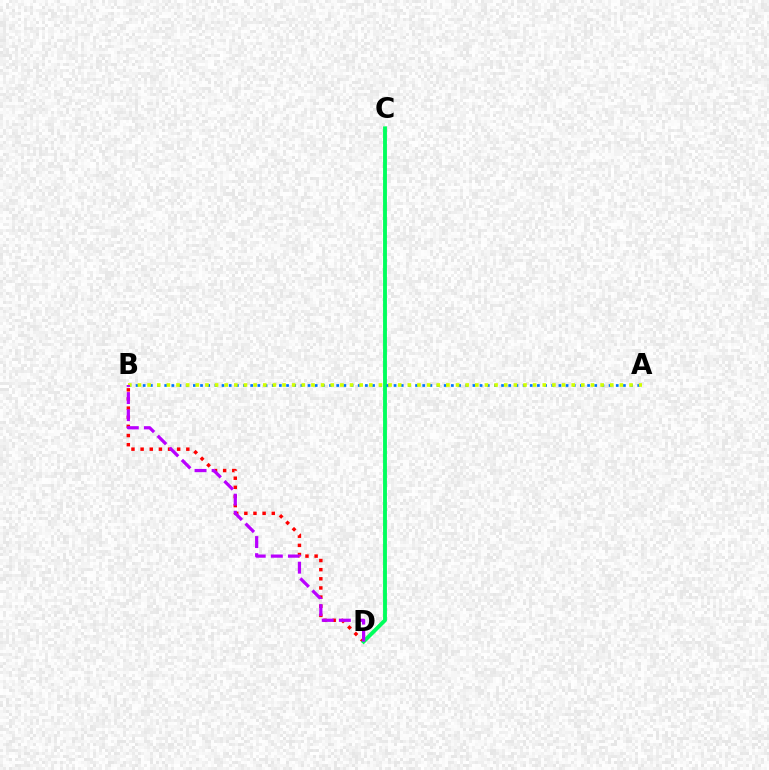{('B', 'D'): [{'color': '#ff0000', 'line_style': 'dotted', 'thickness': 2.48}, {'color': '#b900ff', 'line_style': 'dashed', 'thickness': 2.32}], ('C', 'D'): [{'color': '#00ff5c', 'line_style': 'solid', 'thickness': 2.79}], ('A', 'B'): [{'color': '#0074ff', 'line_style': 'dotted', 'thickness': 1.95}, {'color': '#d1ff00', 'line_style': 'dotted', 'thickness': 2.62}]}